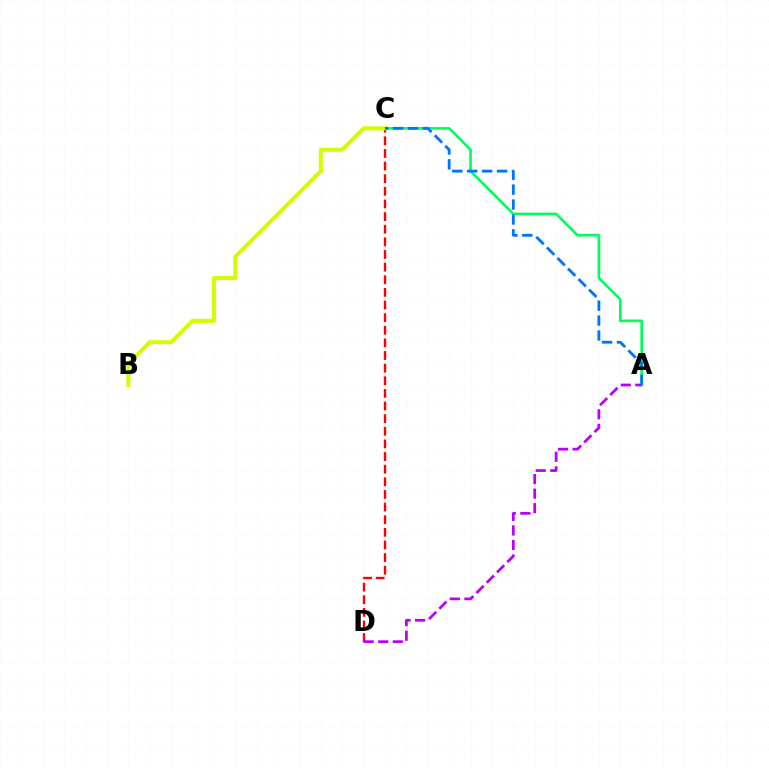{('A', 'C'): [{'color': '#00ff5c', 'line_style': 'solid', 'thickness': 1.89}, {'color': '#0074ff', 'line_style': 'dashed', 'thickness': 2.03}], ('C', 'D'): [{'color': '#ff0000', 'line_style': 'dashed', 'thickness': 1.72}], ('A', 'D'): [{'color': '#b900ff', 'line_style': 'dashed', 'thickness': 1.98}], ('B', 'C'): [{'color': '#d1ff00', 'line_style': 'solid', 'thickness': 2.93}]}